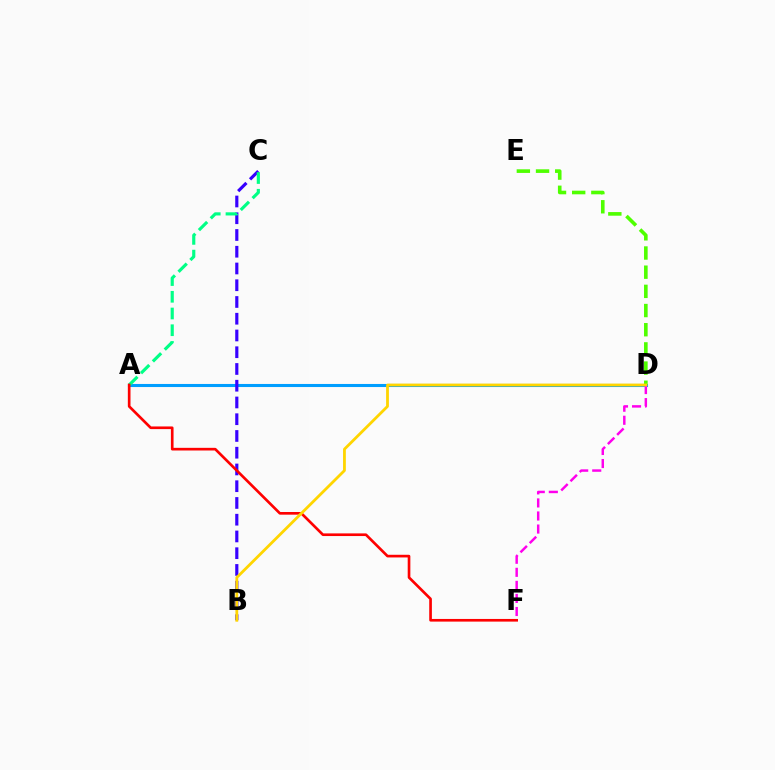{('A', 'D'): [{'color': '#009eff', 'line_style': 'solid', 'thickness': 2.22}], ('D', 'F'): [{'color': '#ff00ed', 'line_style': 'dashed', 'thickness': 1.77}], ('D', 'E'): [{'color': '#4fff00', 'line_style': 'dashed', 'thickness': 2.61}], ('B', 'C'): [{'color': '#3700ff', 'line_style': 'dashed', 'thickness': 2.28}], ('A', 'C'): [{'color': '#00ff86', 'line_style': 'dashed', 'thickness': 2.27}], ('A', 'F'): [{'color': '#ff0000', 'line_style': 'solid', 'thickness': 1.91}], ('B', 'D'): [{'color': '#ffd500', 'line_style': 'solid', 'thickness': 2.01}]}